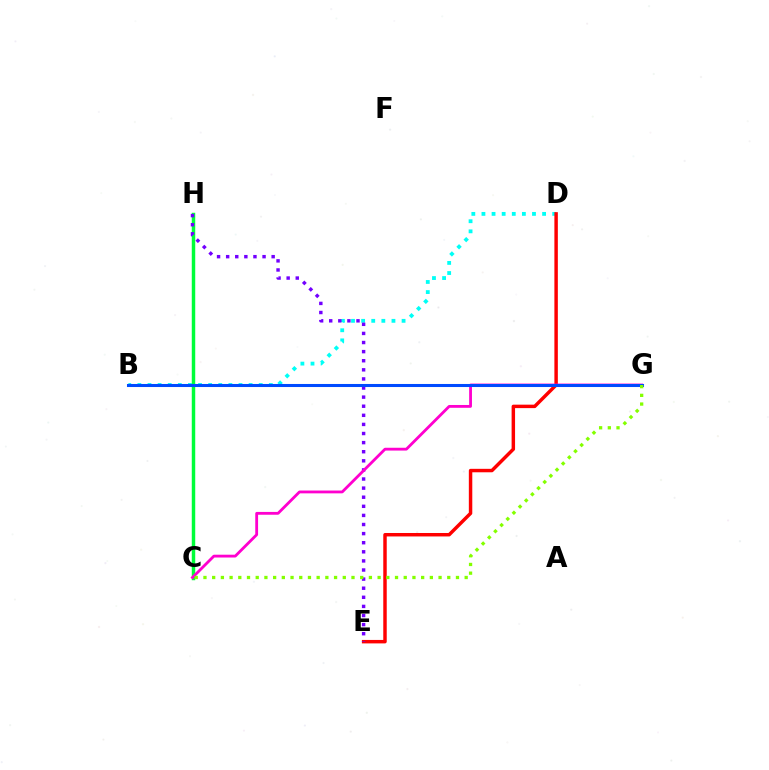{('B', 'D'): [{'color': '#00fff6', 'line_style': 'dotted', 'thickness': 2.75}], ('C', 'H'): [{'color': '#00ff39', 'line_style': 'solid', 'thickness': 2.49}], ('D', 'E'): [{'color': '#ff0000', 'line_style': 'solid', 'thickness': 2.49}], ('B', 'G'): [{'color': '#ffbd00', 'line_style': 'dashed', 'thickness': 2.12}, {'color': '#004bff', 'line_style': 'solid', 'thickness': 2.2}], ('E', 'H'): [{'color': '#7200ff', 'line_style': 'dotted', 'thickness': 2.47}], ('C', 'G'): [{'color': '#ff00cf', 'line_style': 'solid', 'thickness': 2.03}, {'color': '#84ff00', 'line_style': 'dotted', 'thickness': 2.37}]}